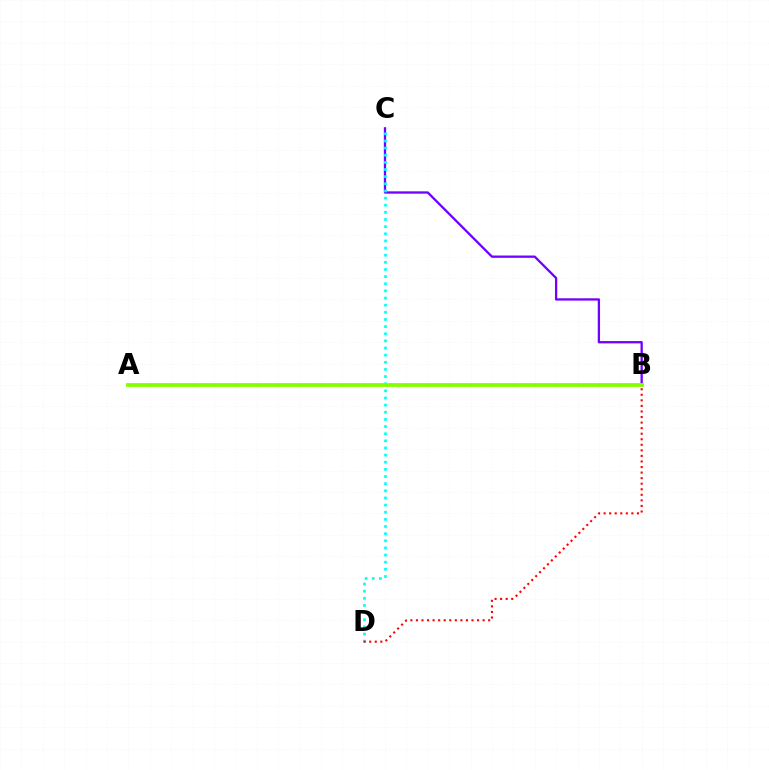{('B', 'C'): [{'color': '#7200ff', 'line_style': 'solid', 'thickness': 1.66}], ('C', 'D'): [{'color': '#00fff6', 'line_style': 'dotted', 'thickness': 1.94}], ('A', 'B'): [{'color': '#84ff00', 'line_style': 'solid', 'thickness': 2.73}], ('B', 'D'): [{'color': '#ff0000', 'line_style': 'dotted', 'thickness': 1.51}]}